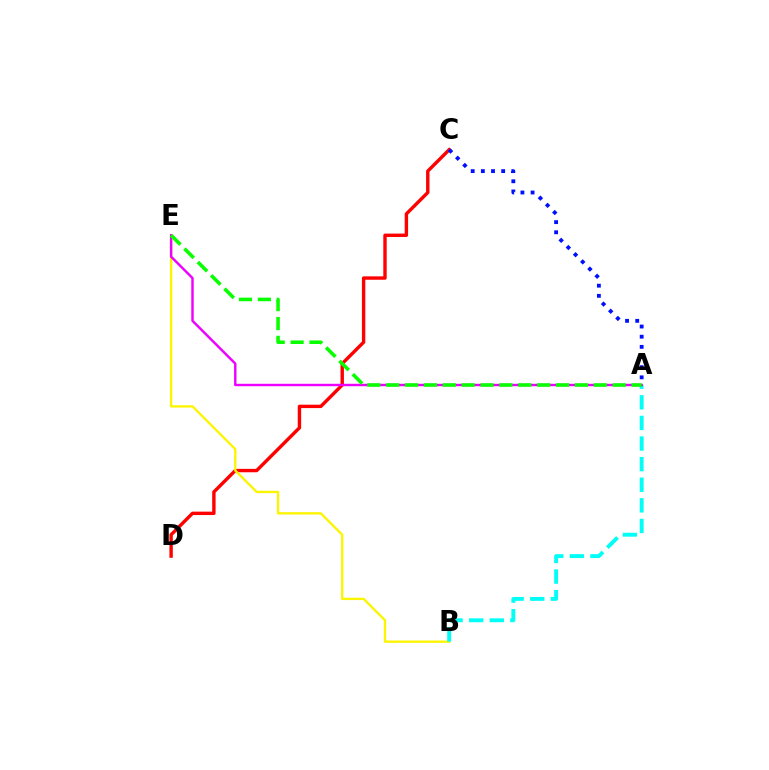{('C', 'D'): [{'color': '#ff0000', 'line_style': 'solid', 'thickness': 2.45}], ('B', 'E'): [{'color': '#fcf500', 'line_style': 'solid', 'thickness': 1.68}], ('A', 'C'): [{'color': '#0010ff', 'line_style': 'dotted', 'thickness': 2.76}], ('A', 'B'): [{'color': '#00fff6', 'line_style': 'dashed', 'thickness': 2.8}], ('A', 'E'): [{'color': '#ee00ff', 'line_style': 'solid', 'thickness': 1.74}, {'color': '#08ff00', 'line_style': 'dashed', 'thickness': 2.56}]}